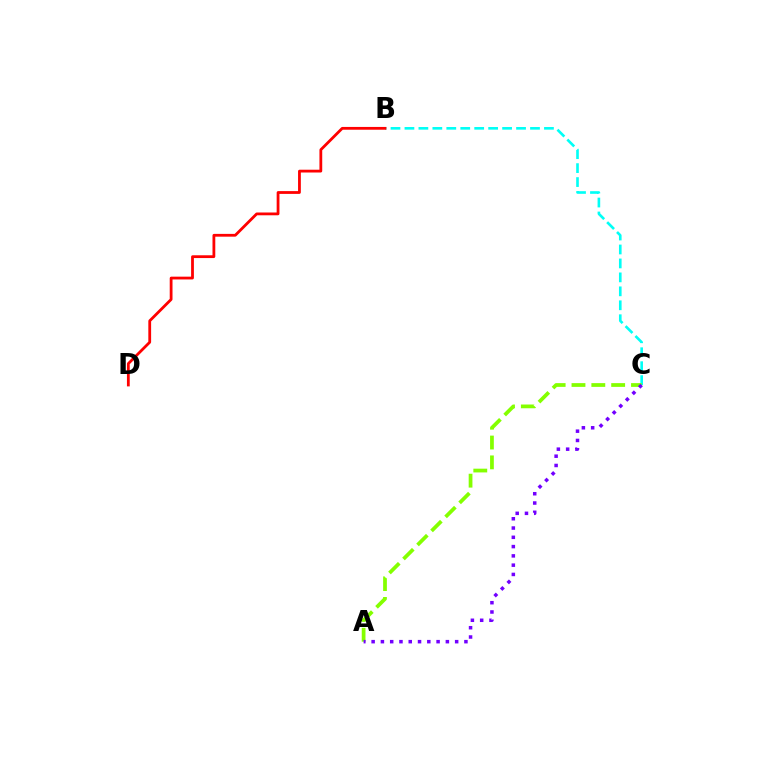{('B', 'C'): [{'color': '#00fff6', 'line_style': 'dashed', 'thickness': 1.9}], ('A', 'C'): [{'color': '#84ff00', 'line_style': 'dashed', 'thickness': 2.69}, {'color': '#7200ff', 'line_style': 'dotted', 'thickness': 2.52}], ('B', 'D'): [{'color': '#ff0000', 'line_style': 'solid', 'thickness': 2.01}]}